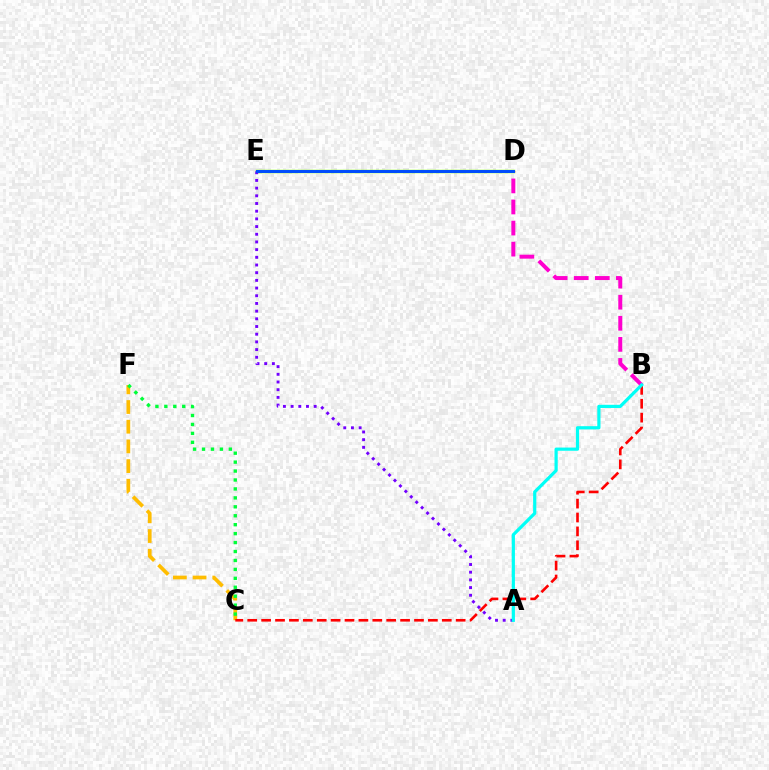{('D', 'E'): [{'color': '#84ff00', 'line_style': 'solid', 'thickness': 2.49}, {'color': '#004bff', 'line_style': 'solid', 'thickness': 2.13}], ('A', 'E'): [{'color': '#7200ff', 'line_style': 'dotted', 'thickness': 2.09}], ('B', 'D'): [{'color': '#ff00cf', 'line_style': 'dashed', 'thickness': 2.86}], ('C', 'F'): [{'color': '#ffbd00', 'line_style': 'dashed', 'thickness': 2.68}, {'color': '#00ff39', 'line_style': 'dotted', 'thickness': 2.43}], ('B', 'C'): [{'color': '#ff0000', 'line_style': 'dashed', 'thickness': 1.89}], ('A', 'B'): [{'color': '#00fff6', 'line_style': 'solid', 'thickness': 2.3}]}